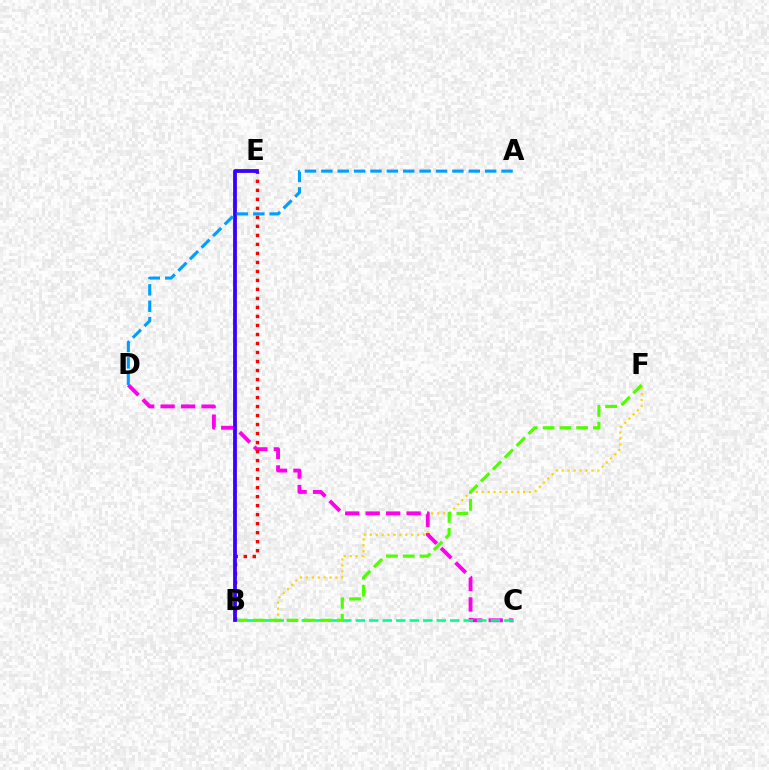{('B', 'F'): [{'color': '#ffd500', 'line_style': 'dotted', 'thickness': 1.61}, {'color': '#4fff00', 'line_style': 'dashed', 'thickness': 2.28}], ('C', 'D'): [{'color': '#ff00ed', 'line_style': 'dashed', 'thickness': 2.78}], ('B', 'C'): [{'color': '#00ff86', 'line_style': 'dashed', 'thickness': 1.83}], ('B', 'E'): [{'color': '#ff0000', 'line_style': 'dotted', 'thickness': 2.45}, {'color': '#3700ff', 'line_style': 'solid', 'thickness': 2.71}], ('A', 'D'): [{'color': '#009eff', 'line_style': 'dashed', 'thickness': 2.23}]}